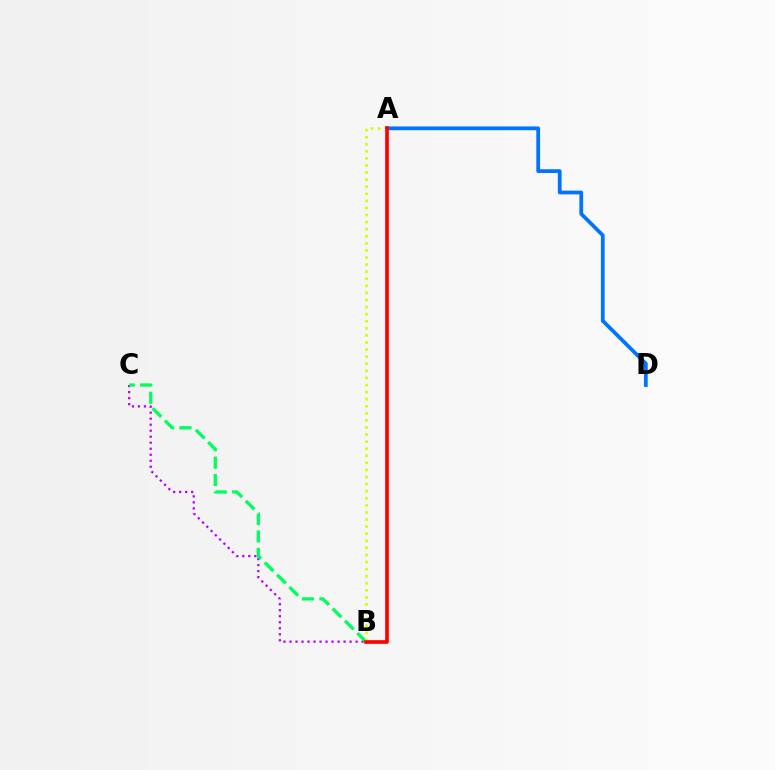{('B', 'C'): [{'color': '#b900ff', 'line_style': 'dotted', 'thickness': 1.63}, {'color': '#00ff5c', 'line_style': 'dashed', 'thickness': 2.36}], ('A', 'B'): [{'color': '#d1ff00', 'line_style': 'dotted', 'thickness': 1.92}, {'color': '#ff0000', 'line_style': 'solid', 'thickness': 2.62}], ('A', 'D'): [{'color': '#0074ff', 'line_style': 'solid', 'thickness': 2.71}]}